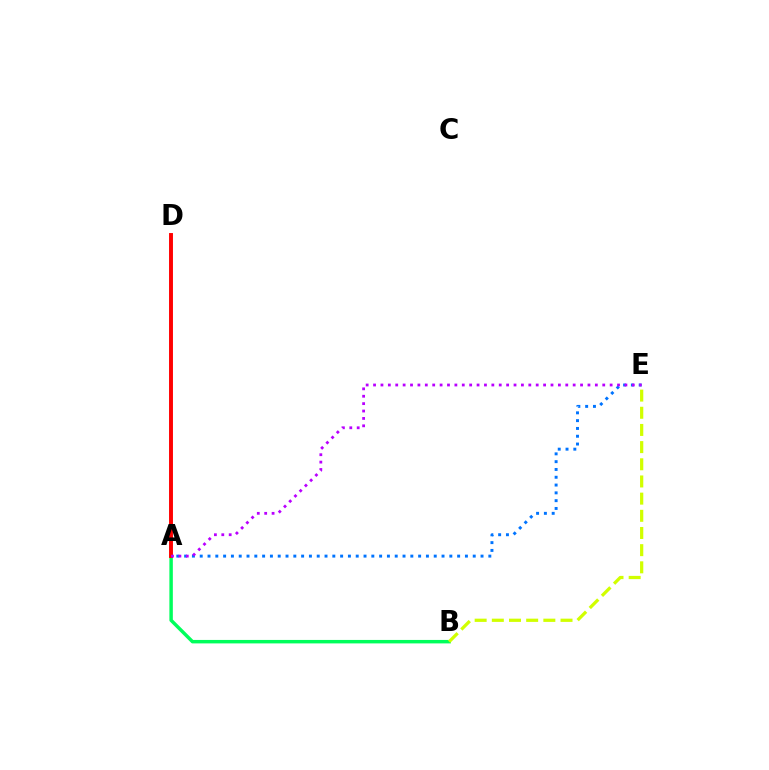{('A', 'E'): [{'color': '#0074ff', 'line_style': 'dotted', 'thickness': 2.12}, {'color': '#b900ff', 'line_style': 'dotted', 'thickness': 2.01}], ('A', 'B'): [{'color': '#00ff5c', 'line_style': 'solid', 'thickness': 2.49}], ('A', 'D'): [{'color': '#ff0000', 'line_style': 'solid', 'thickness': 2.82}], ('B', 'E'): [{'color': '#d1ff00', 'line_style': 'dashed', 'thickness': 2.33}]}